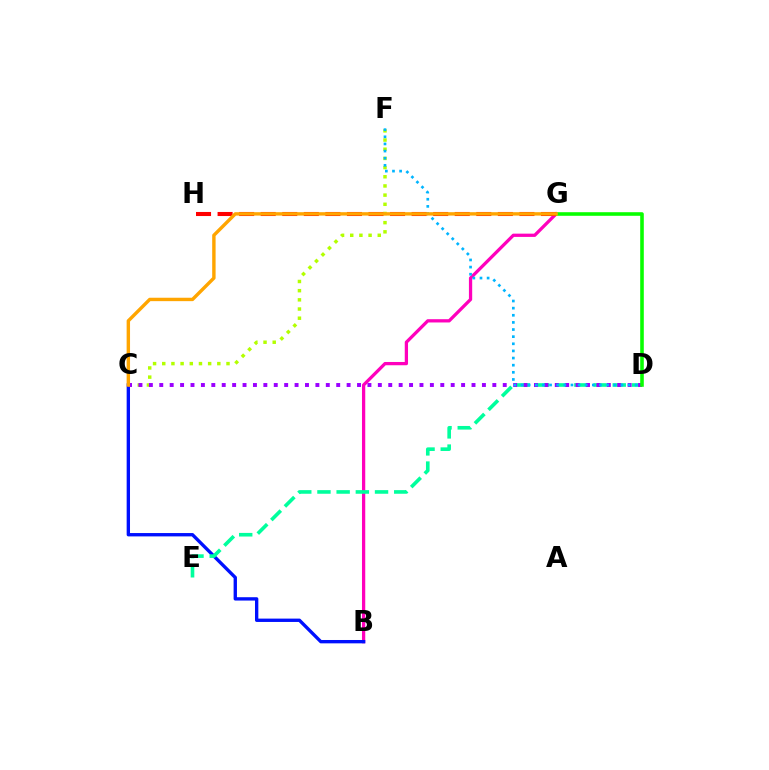{('B', 'G'): [{'color': '#ff00bd', 'line_style': 'solid', 'thickness': 2.35}], ('B', 'C'): [{'color': '#0010ff', 'line_style': 'solid', 'thickness': 2.41}], ('D', 'E'): [{'color': '#00ff9d', 'line_style': 'dashed', 'thickness': 2.61}], ('C', 'F'): [{'color': '#b3ff00', 'line_style': 'dotted', 'thickness': 2.49}], ('C', 'D'): [{'color': '#9b00ff', 'line_style': 'dotted', 'thickness': 2.83}], ('D', 'F'): [{'color': '#00b5ff', 'line_style': 'dotted', 'thickness': 1.94}], ('D', 'G'): [{'color': '#08ff00', 'line_style': 'solid', 'thickness': 2.59}], ('G', 'H'): [{'color': '#ff0000', 'line_style': 'dashed', 'thickness': 2.93}], ('C', 'G'): [{'color': '#ffa500', 'line_style': 'solid', 'thickness': 2.45}]}